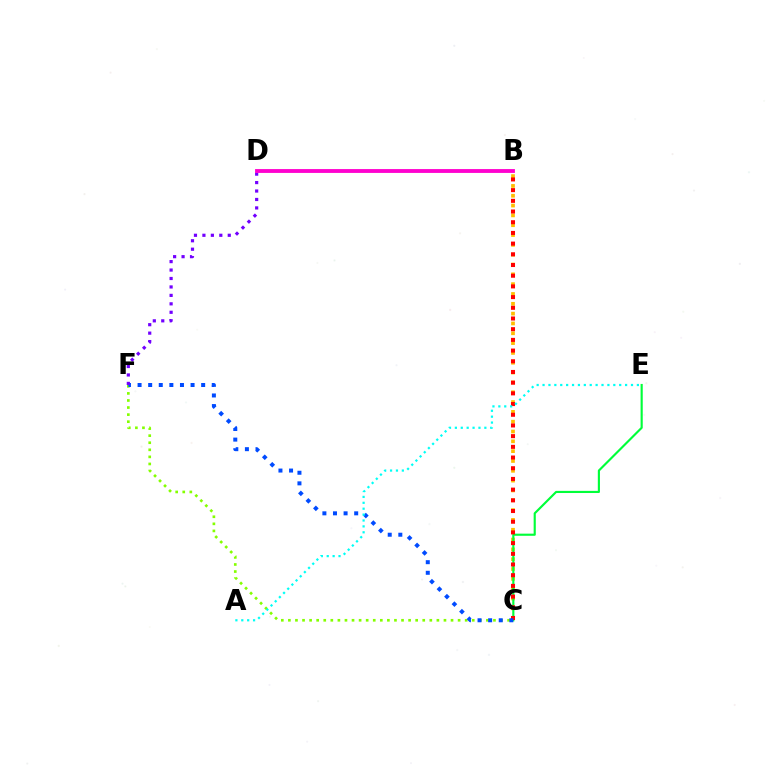{('B', 'C'): [{'color': '#ffbd00', 'line_style': 'dotted', 'thickness': 2.67}, {'color': '#ff0000', 'line_style': 'dotted', 'thickness': 2.91}], ('C', 'E'): [{'color': '#00ff39', 'line_style': 'solid', 'thickness': 1.54}], ('C', 'F'): [{'color': '#84ff00', 'line_style': 'dotted', 'thickness': 1.92}, {'color': '#004bff', 'line_style': 'dotted', 'thickness': 2.88}], ('D', 'F'): [{'color': '#7200ff', 'line_style': 'dotted', 'thickness': 2.3}], ('A', 'E'): [{'color': '#00fff6', 'line_style': 'dotted', 'thickness': 1.6}], ('B', 'D'): [{'color': '#ff00cf', 'line_style': 'solid', 'thickness': 2.77}]}